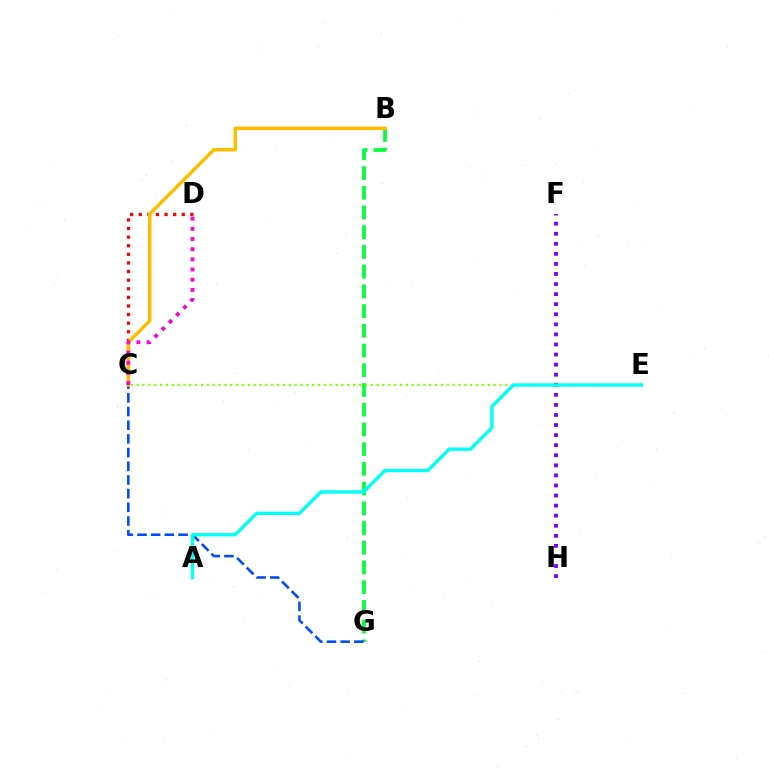{('B', 'G'): [{'color': '#00ff39', 'line_style': 'dashed', 'thickness': 2.68}], ('C', 'D'): [{'color': '#ff0000', 'line_style': 'dotted', 'thickness': 2.34}, {'color': '#ff00cf', 'line_style': 'dotted', 'thickness': 2.76}], ('C', 'G'): [{'color': '#004bff', 'line_style': 'dashed', 'thickness': 1.86}], ('B', 'C'): [{'color': '#ffbd00', 'line_style': 'solid', 'thickness': 2.51}], ('F', 'H'): [{'color': '#7200ff', 'line_style': 'dotted', 'thickness': 2.74}], ('C', 'E'): [{'color': '#84ff00', 'line_style': 'dotted', 'thickness': 1.59}], ('A', 'E'): [{'color': '#00fff6', 'line_style': 'solid', 'thickness': 2.41}]}